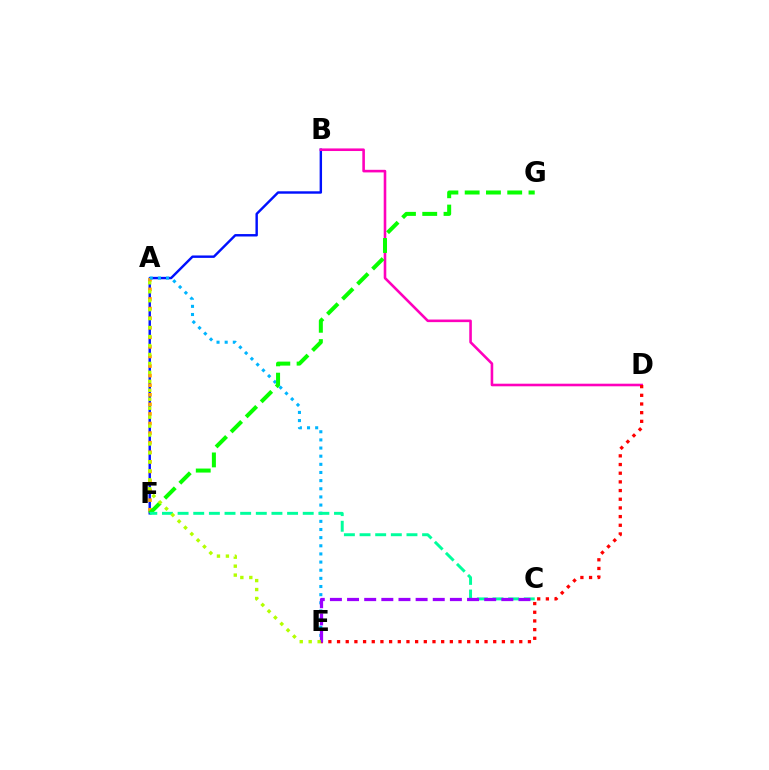{('B', 'F'): [{'color': '#0010ff', 'line_style': 'solid', 'thickness': 1.74}], ('A', 'F'): [{'color': '#ffa500', 'line_style': 'dotted', 'thickness': 2.6}], ('B', 'D'): [{'color': '#ff00bd', 'line_style': 'solid', 'thickness': 1.87}], ('A', 'E'): [{'color': '#00b5ff', 'line_style': 'dotted', 'thickness': 2.21}, {'color': '#b3ff00', 'line_style': 'dotted', 'thickness': 2.43}], ('F', 'G'): [{'color': '#08ff00', 'line_style': 'dashed', 'thickness': 2.89}], ('C', 'F'): [{'color': '#00ff9d', 'line_style': 'dashed', 'thickness': 2.12}], ('D', 'E'): [{'color': '#ff0000', 'line_style': 'dotted', 'thickness': 2.36}], ('C', 'E'): [{'color': '#9b00ff', 'line_style': 'dashed', 'thickness': 2.33}]}